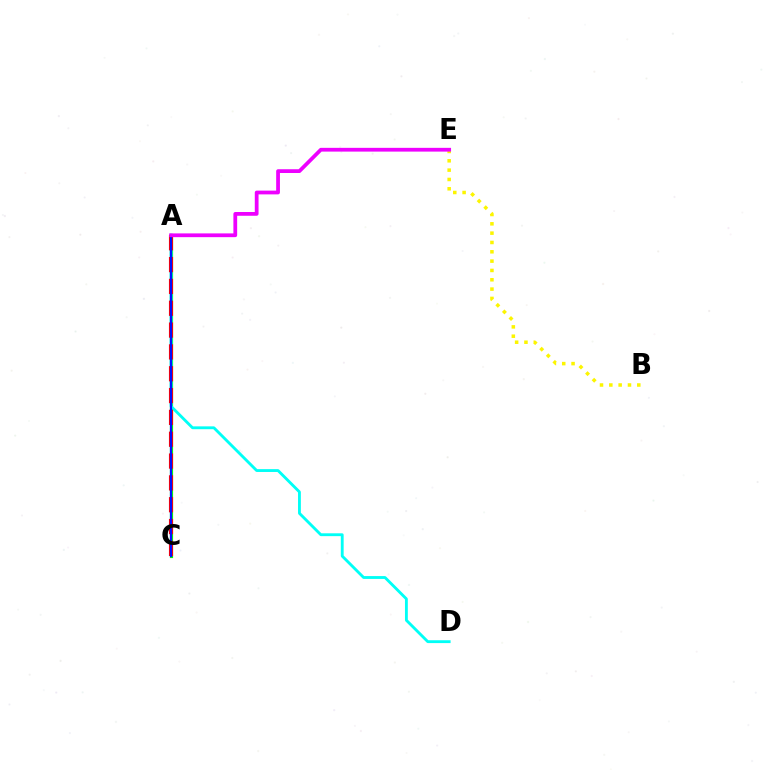{('A', 'C'): [{'color': '#08ff00', 'line_style': 'solid', 'thickness': 2.29}, {'color': '#ff0000', 'line_style': 'dashed', 'thickness': 2.97}, {'color': '#0010ff', 'line_style': 'solid', 'thickness': 1.58}], ('B', 'E'): [{'color': '#fcf500', 'line_style': 'dotted', 'thickness': 2.53}], ('A', 'D'): [{'color': '#00fff6', 'line_style': 'solid', 'thickness': 2.05}], ('A', 'E'): [{'color': '#ee00ff', 'line_style': 'solid', 'thickness': 2.71}]}